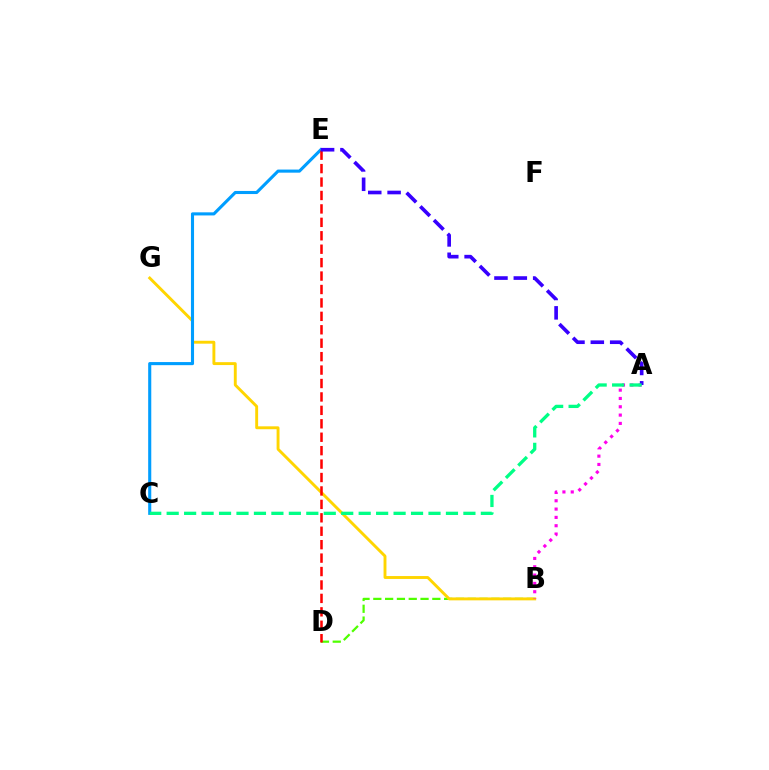{('B', 'D'): [{'color': '#4fff00', 'line_style': 'dashed', 'thickness': 1.6}], ('B', 'G'): [{'color': '#ffd500', 'line_style': 'solid', 'thickness': 2.09}], ('A', 'B'): [{'color': '#ff00ed', 'line_style': 'dotted', 'thickness': 2.26}], ('C', 'E'): [{'color': '#009eff', 'line_style': 'solid', 'thickness': 2.23}], ('D', 'E'): [{'color': '#ff0000', 'line_style': 'dashed', 'thickness': 1.82}], ('A', 'E'): [{'color': '#3700ff', 'line_style': 'dashed', 'thickness': 2.63}], ('A', 'C'): [{'color': '#00ff86', 'line_style': 'dashed', 'thickness': 2.37}]}